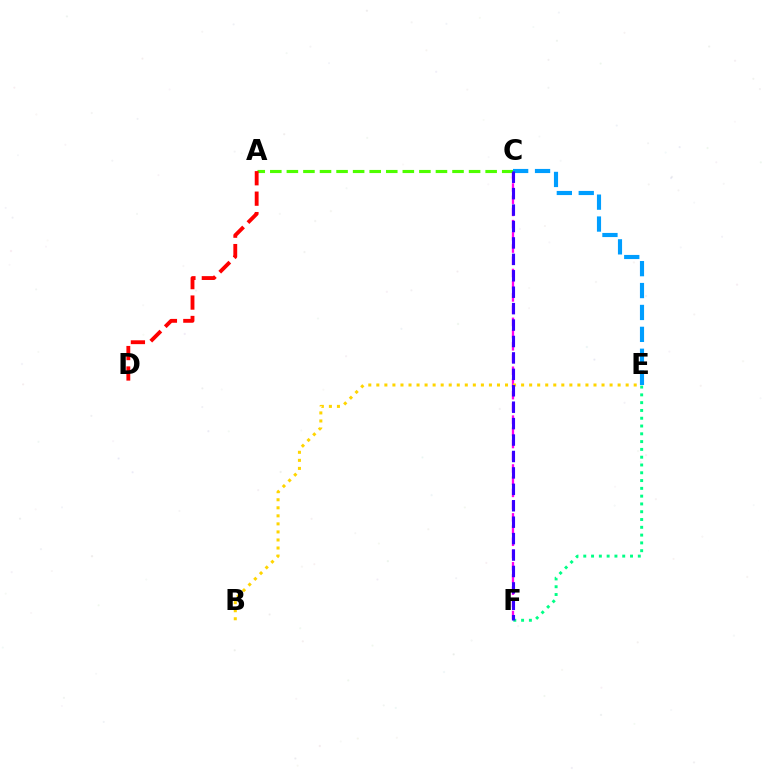{('E', 'F'): [{'color': '#00ff86', 'line_style': 'dotted', 'thickness': 2.12}], ('C', 'F'): [{'color': '#ff00ed', 'line_style': 'dashed', 'thickness': 1.66}, {'color': '#3700ff', 'line_style': 'dashed', 'thickness': 2.23}], ('A', 'C'): [{'color': '#4fff00', 'line_style': 'dashed', 'thickness': 2.25}], ('C', 'E'): [{'color': '#009eff', 'line_style': 'dashed', 'thickness': 2.98}], ('A', 'D'): [{'color': '#ff0000', 'line_style': 'dashed', 'thickness': 2.78}], ('B', 'E'): [{'color': '#ffd500', 'line_style': 'dotted', 'thickness': 2.19}]}